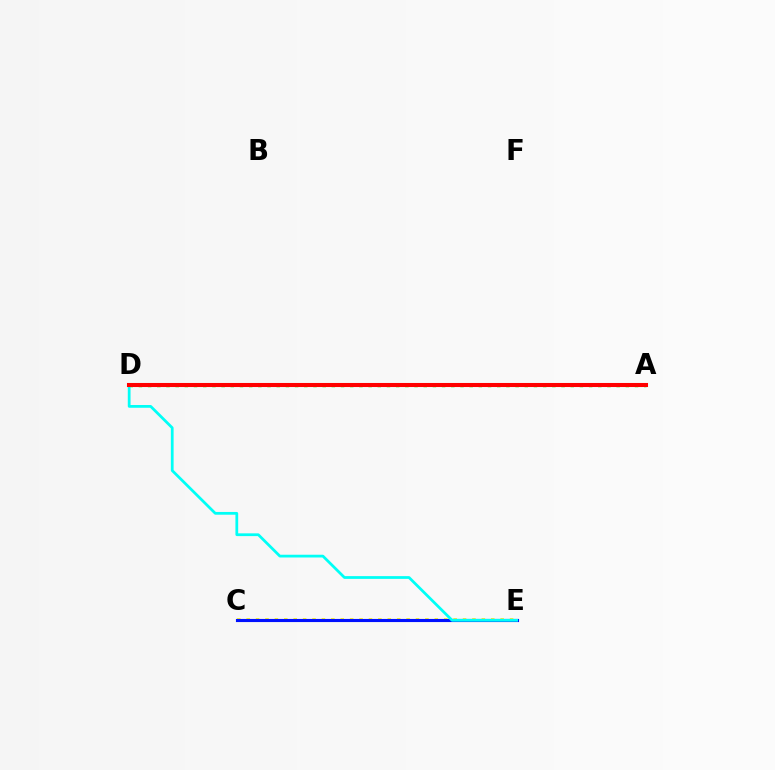{('A', 'D'): [{'color': '#ee00ff', 'line_style': 'dotted', 'thickness': 2.78}, {'color': '#08ff00', 'line_style': 'dotted', 'thickness': 2.5}, {'color': '#ff0000', 'line_style': 'solid', 'thickness': 2.93}], ('C', 'E'): [{'color': '#fcf500', 'line_style': 'dotted', 'thickness': 2.56}, {'color': '#0010ff', 'line_style': 'solid', 'thickness': 2.25}], ('D', 'E'): [{'color': '#00fff6', 'line_style': 'solid', 'thickness': 1.98}]}